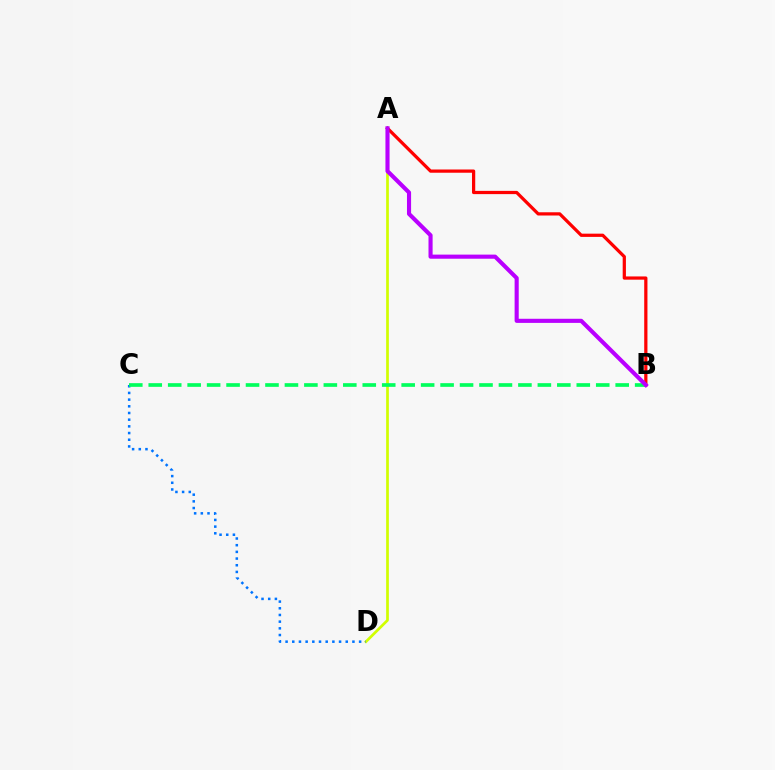{('A', 'D'): [{'color': '#d1ff00', 'line_style': 'solid', 'thickness': 1.95}], ('C', 'D'): [{'color': '#0074ff', 'line_style': 'dotted', 'thickness': 1.82}], ('A', 'B'): [{'color': '#ff0000', 'line_style': 'solid', 'thickness': 2.33}, {'color': '#b900ff', 'line_style': 'solid', 'thickness': 2.96}], ('B', 'C'): [{'color': '#00ff5c', 'line_style': 'dashed', 'thickness': 2.64}]}